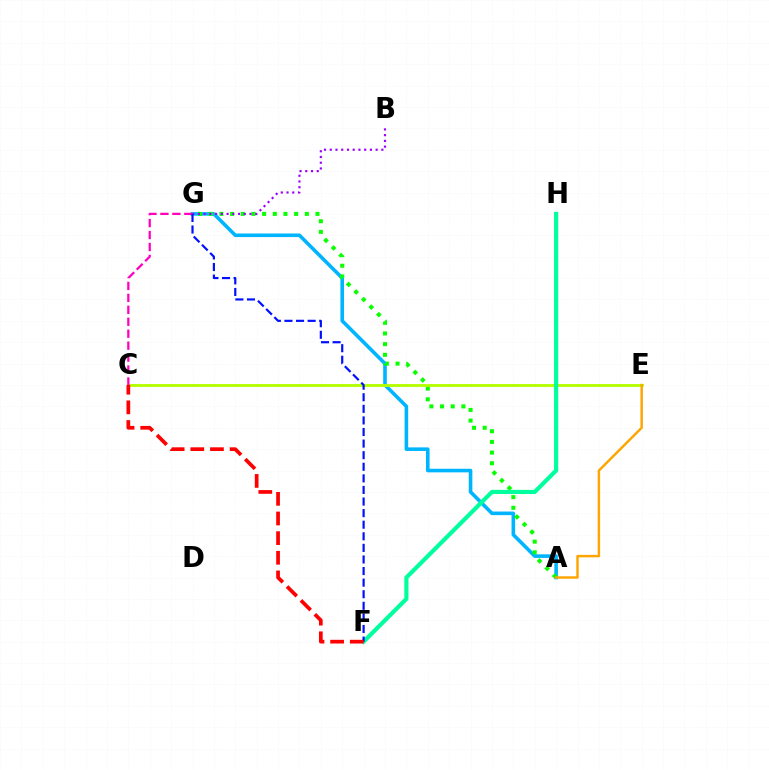{('A', 'G'): [{'color': '#00b5ff', 'line_style': 'solid', 'thickness': 2.59}, {'color': '#08ff00', 'line_style': 'dotted', 'thickness': 2.9}], ('C', 'E'): [{'color': '#b3ff00', 'line_style': 'solid', 'thickness': 2.05}], ('A', 'E'): [{'color': '#ffa500', 'line_style': 'solid', 'thickness': 1.76}], ('F', 'H'): [{'color': '#00ff9d', 'line_style': 'solid', 'thickness': 2.99}], ('C', 'G'): [{'color': '#ff00bd', 'line_style': 'dashed', 'thickness': 1.62}], ('B', 'G'): [{'color': '#9b00ff', 'line_style': 'dotted', 'thickness': 1.56}], ('F', 'G'): [{'color': '#0010ff', 'line_style': 'dashed', 'thickness': 1.57}], ('C', 'F'): [{'color': '#ff0000', 'line_style': 'dashed', 'thickness': 2.67}]}